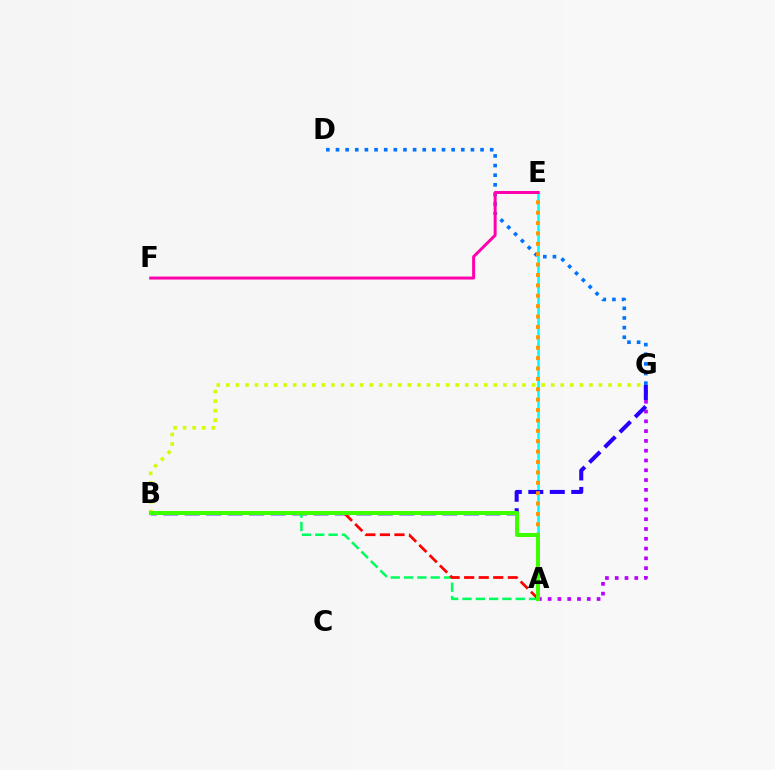{('D', 'G'): [{'color': '#0074ff', 'line_style': 'dotted', 'thickness': 2.62}], ('A', 'G'): [{'color': '#b900ff', 'line_style': 'dotted', 'thickness': 2.66}], ('A', 'E'): [{'color': '#00fff6', 'line_style': 'solid', 'thickness': 1.84}, {'color': '#ff9400', 'line_style': 'dotted', 'thickness': 2.82}], ('B', 'G'): [{'color': '#2500ff', 'line_style': 'dashed', 'thickness': 2.92}, {'color': '#d1ff00', 'line_style': 'dotted', 'thickness': 2.6}], ('E', 'F'): [{'color': '#ff00ac', 'line_style': 'solid', 'thickness': 2.14}], ('A', 'B'): [{'color': '#00ff5c', 'line_style': 'dashed', 'thickness': 1.81}, {'color': '#ff0000', 'line_style': 'dashed', 'thickness': 1.98}, {'color': '#3dff00', 'line_style': 'solid', 'thickness': 2.88}]}